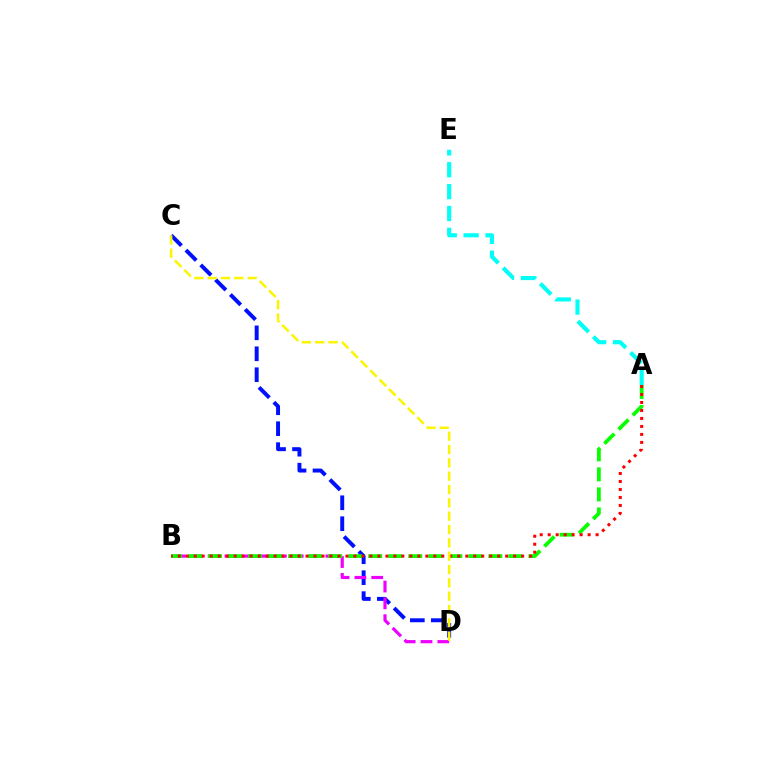{('C', 'D'): [{'color': '#0010ff', 'line_style': 'dashed', 'thickness': 2.85}, {'color': '#fcf500', 'line_style': 'dashed', 'thickness': 1.81}], ('A', 'E'): [{'color': '#00fff6', 'line_style': 'dashed', 'thickness': 2.97}], ('B', 'D'): [{'color': '#ee00ff', 'line_style': 'dashed', 'thickness': 2.28}], ('A', 'B'): [{'color': '#08ff00', 'line_style': 'dashed', 'thickness': 2.72}, {'color': '#ff0000', 'line_style': 'dotted', 'thickness': 2.17}]}